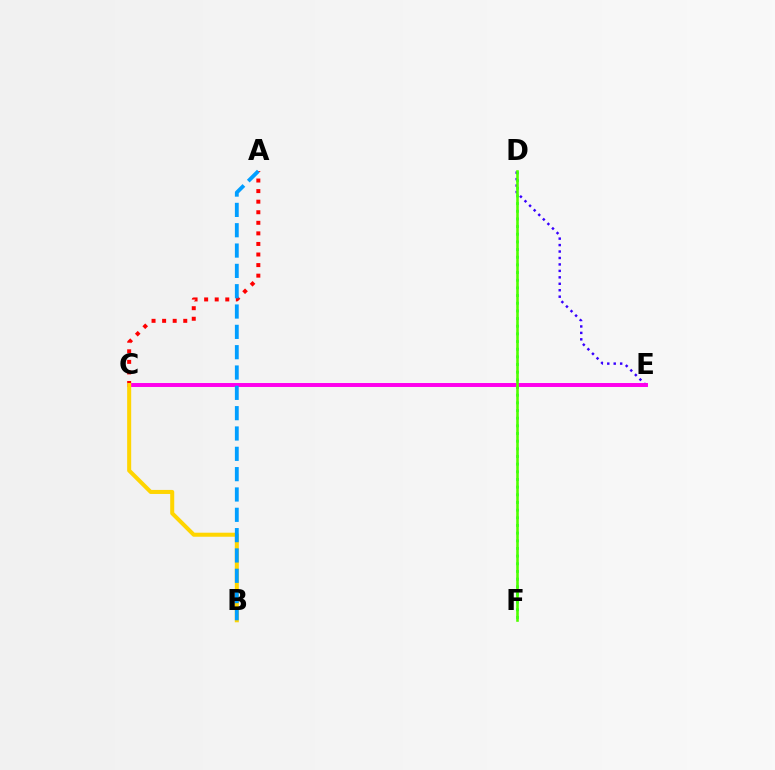{('D', 'F'): [{'color': '#00ff86', 'line_style': 'dotted', 'thickness': 2.08}, {'color': '#4fff00', 'line_style': 'solid', 'thickness': 1.88}], ('A', 'C'): [{'color': '#ff0000', 'line_style': 'dotted', 'thickness': 2.87}], ('D', 'E'): [{'color': '#3700ff', 'line_style': 'dotted', 'thickness': 1.75}], ('C', 'E'): [{'color': '#ff00ed', 'line_style': 'solid', 'thickness': 2.85}], ('B', 'C'): [{'color': '#ffd500', 'line_style': 'solid', 'thickness': 2.9}], ('A', 'B'): [{'color': '#009eff', 'line_style': 'dashed', 'thickness': 2.76}]}